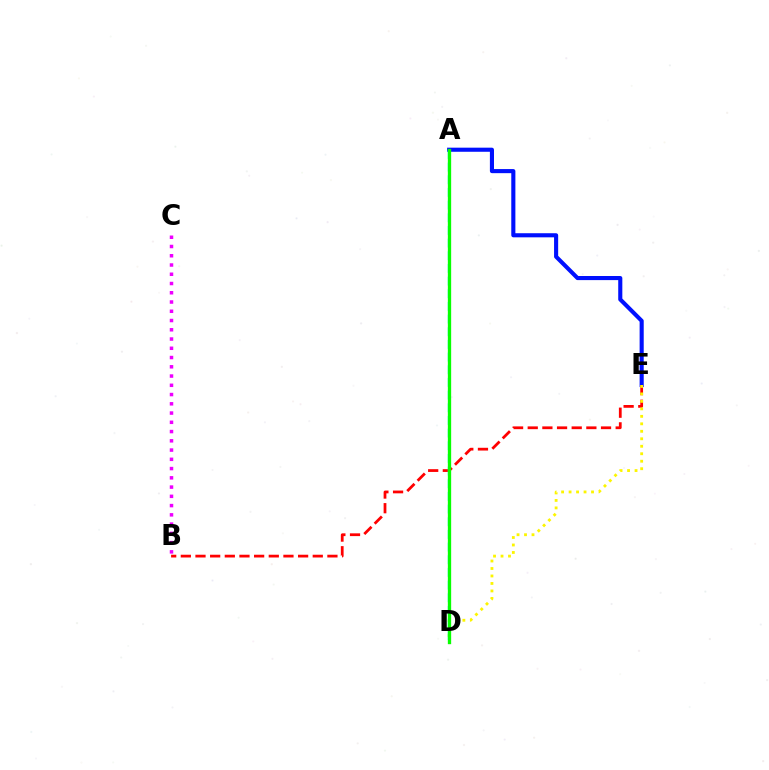{('B', 'C'): [{'color': '#ee00ff', 'line_style': 'dotted', 'thickness': 2.51}], ('A', 'E'): [{'color': '#0010ff', 'line_style': 'solid', 'thickness': 2.95}], ('B', 'E'): [{'color': '#ff0000', 'line_style': 'dashed', 'thickness': 1.99}], ('D', 'E'): [{'color': '#fcf500', 'line_style': 'dotted', 'thickness': 2.03}], ('A', 'D'): [{'color': '#00fff6', 'line_style': 'dashed', 'thickness': 1.72}, {'color': '#08ff00', 'line_style': 'solid', 'thickness': 2.39}]}